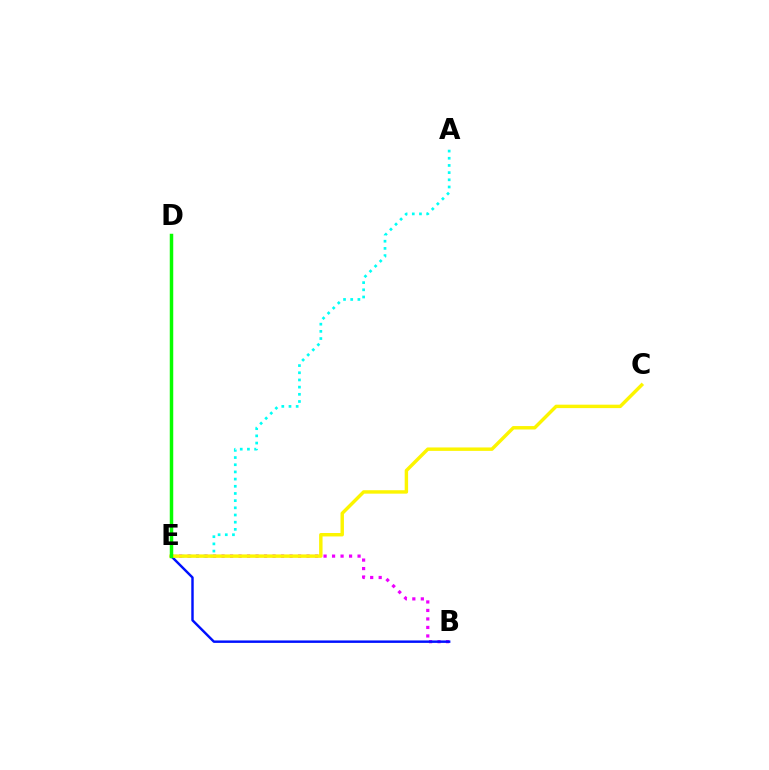{('B', 'E'): [{'color': '#ee00ff', 'line_style': 'dotted', 'thickness': 2.31}, {'color': '#0010ff', 'line_style': 'solid', 'thickness': 1.76}], ('A', 'E'): [{'color': '#00fff6', 'line_style': 'dotted', 'thickness': 1.95}], ('D', 'E'): [{'color': '#ff0000', 'line_style': 'dotted', 'thickness': 1.94}, {'color': '#08ff00', 'line_style': 'solid', 'thickness': 2.51}], ('C', 'E'): [{'color': '#fcf500', 'line_style': 'solid', 'thickness': 2.47}]}